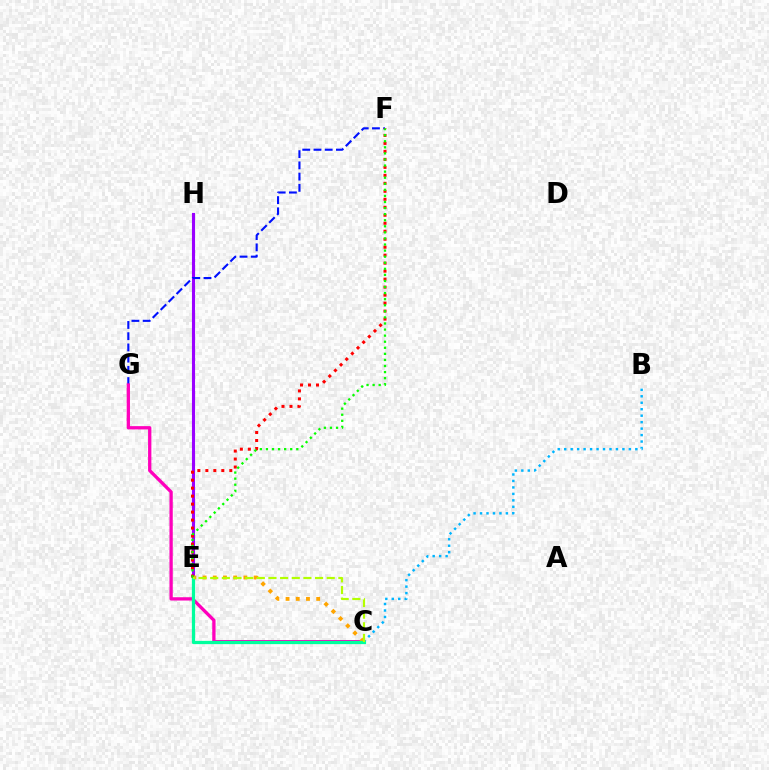{('E', 'H'): [{'color': '#9b00ff', 'line_style': 'solid', 'thickness': 2.23}], ('B', 'C'): [{'color': '#00b5ff', 'line_style': 'dotted', 'thickness': 1.76}], ('F', 'G'): [{'color': '#0010ff', 'line_style': 'dashed', 'thickness': 1.52}], ('C', 'G'): [{'color': '#ff00bd', 'line_style': 'solid', 'thickness': 2.37}], ('C', 'E'): [{'color': '#ffa500', 'line_style': 'dotted', 'thickness': 2.77}, {'color': '#00ff9d', 'line_style': 'solid', 'thickness': 2.34}, {'color': '#b3ff00', 'line_style': 'dashed', 'thickness': 1.58}], ('E', 'F'): [{'color': '#ff0000', 'line_style': 'dotted', 'thickness': 2.17}, {'color': '#08ff00', 'line_style': 'dotted', 'thickness': 1.65}]}